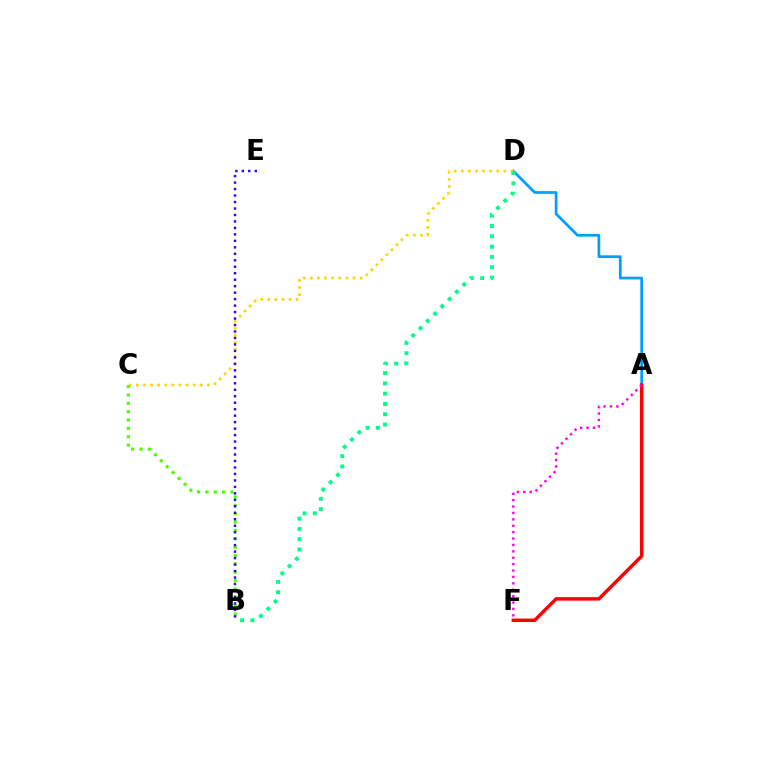{('A', 'D'): [{'color': '#009eff', 'line_style': 'solid', 'thickness': 1.95}], ('C', 'D'): [{'color': '#ffd500', 'line_style': 'dotted', 'thickness': 1.93}], ('B', 'C'): [{'color': '#4fff00', 'line_style': 'dotted', 'thickness': 2.27}], ('B', 'D'): [{'color': '#00ff86', 'line_style': 'dotted', 'thickness': 2.8}], ('A', 'F'): [{'color': '#ff0000', 'line_style': 'solid', 'thickness': 2.48}, {'color': '#ff00ed', 'line_style': 'dotted', 'thickness': 1.74}], ('B', 'E'): [{'color': '#3700ff', 'line_style': 'dotted', 'thickness': 1.76}]}